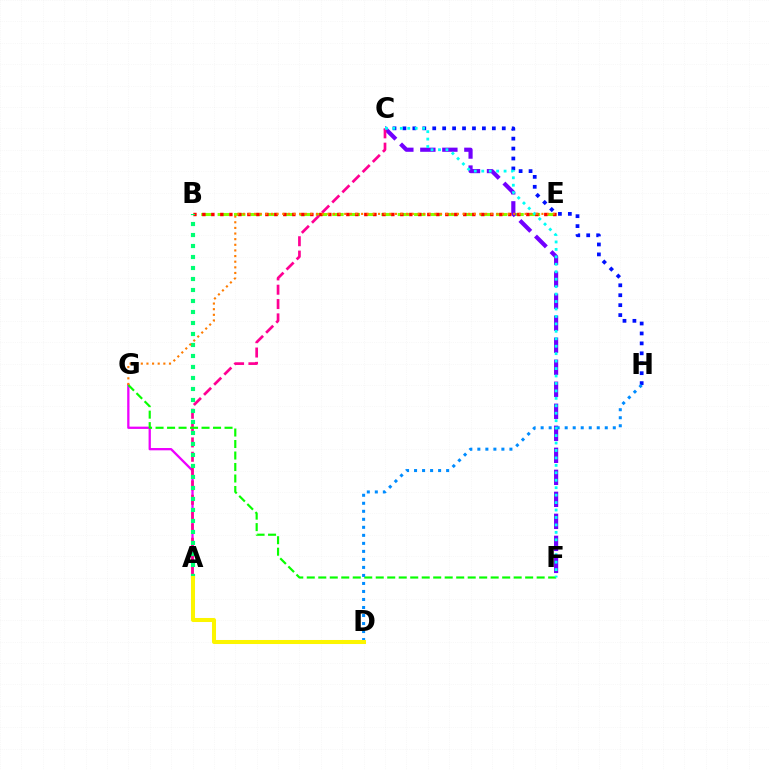{('B', 'E'): [{'color': '#84ff00', 'line_style': 'dashed', 'thickness': 2.22}, {'color': '#ff0000', 'line_style': 'dotted', 'thickness': 2.44}], ('C', 'H'): [{'color': '#0010ff', 'line_style': 'dotted', 'thickness': 2.7}], ('C', 'F'): [{'color': '#7200ff', 'line_style': 'dashed', 'thickness': 2.99}, {'color': '#00fff6', 'line_style': 'dotted', 'thickness': 2.02}], ('A', 'G'): [{'color': '#ee00ff', 'line_style': 'solid', 'thickness': 1.65}], ('A', 'C'): [{'color': '#ff0094', 'line_style': 'dashed', 'thickness': 1.95}], ('F', 'G'): [{'color': '#08ff00', 'line_style': 'dashed', 'thickness': 1.56}], ('D', 'H'): [{'color': '#008cff', 'line_style': 'dotted', 'thickness': 2.18}], ('A', 'B'): [{'color': '#00ff74', 'line_style': 'dotted', 'thickness': 2.99}], ('A', 'D'): [{'color': '#fcf500', 'line_style': 'solid', 'thickness': 2.9}], ('E', 'G'): [{'color': '#ff7c00', 'line_style': 'dotted', 'thickness': 1.53}]}